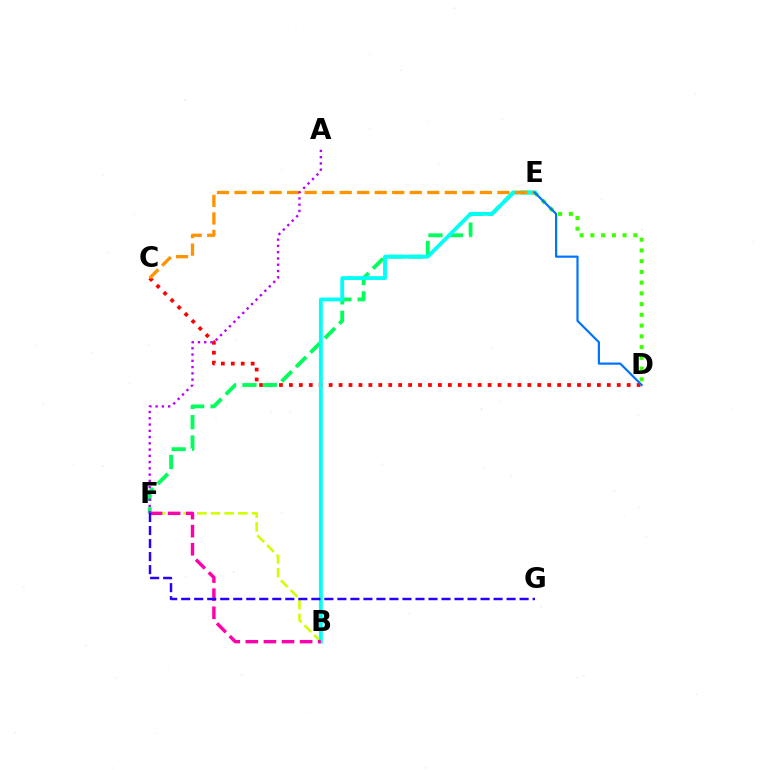{('C', 'D'): [{'color': '#ff0000', 'line_style': 'dotted', 'thickness': 2.7}], ('D', 'E'): [{'color': '#3dff00', 'line_style': 'dotted', 'thickness': 2.92}, {'color': '#0074ff', 'line_style': 'solid', 'thickness': 1.58}], ('E', 'F'): [{'color': '#00ff5c', 'line_style': 'dashed', 'thickness': 2.77}], ('B', 'F'): [{'color': '#d1ff00', 'line_style': 'dashed', 'thickness': 1.86}, {'color': '#ff00ac', 'line_style': 'dashed', 'thickness': 2.46}], ('B', 'E'): [{'color': '#00fff6', 'line_style': 'solid', 'thickness': 2.75}], ('C', 'E'): [{'color': '#ff9400', 'line_style': 'dashed', 'thickness': 2.38}], ('A', 'F'): [{'color': '#b900ff', 'line_style': 'dotted', 'thickness': 1.7}], ('F', 'G'): [{'color': '#2500ff', 'line_style': 'dashed', 'thickness': 1.77}]}